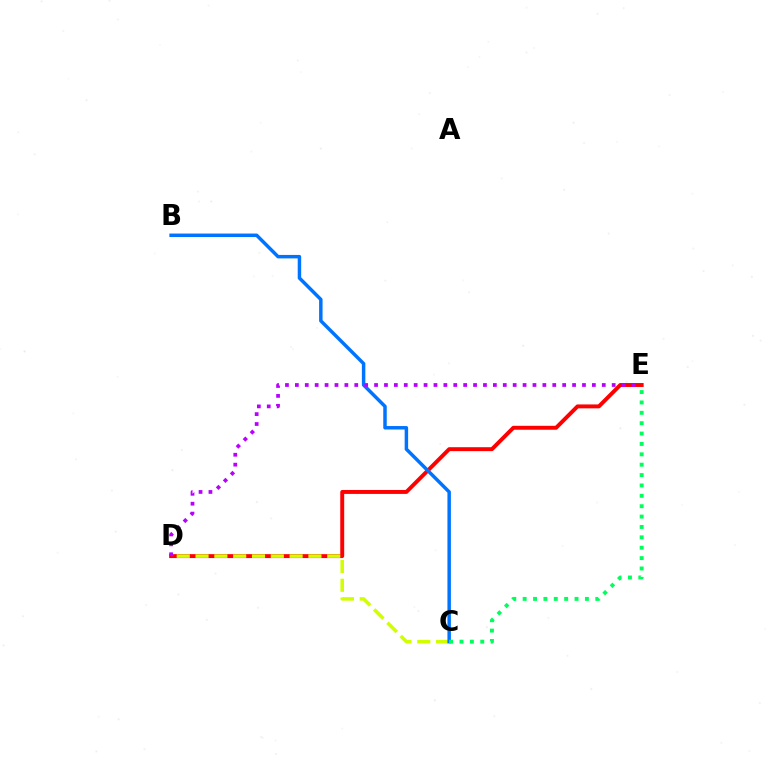{('D', 'E'): [{'color': '#ff0000', 'line_style': 'solid', 'thickness': 2.83}, {'color': '#b900ff', 'line_style': 'dotted', 'thickness': 2.69}], ('C', 'D'): [{'color': '#d1ff00', 'line_style': 'dashed', 'thickness': 2.56}], ('B', 'C'): [{'color': '#0074ff', 'line_style': 'solid', 'thickness': 2.5}], ('C', 'E'): [{'color': '#00ff5c', 'line_style': 'dotted', 'thickness': 2.82}]}